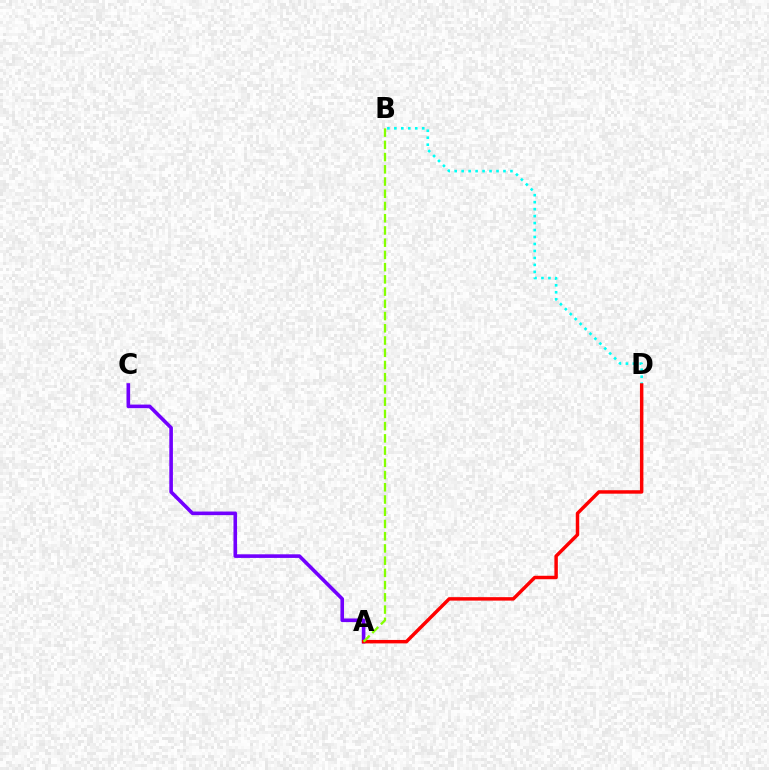{('A', 'C'): [{'color': '#7200ff', 'line_style': 'solid', 'thickness': 2.6}], ('B', 'D'): [{'color': '#00fff6', 'line_style': 'dotted', 'thickness': 1.89}], ('A', 'D'): [{'color': '#ff0000', 'line_style': 'solid', 'thickness': 2.49}], ('A', 'B'): [{'color': '#84ff00', 'line_style': 'dashed', 'thickness': 1.66}]}